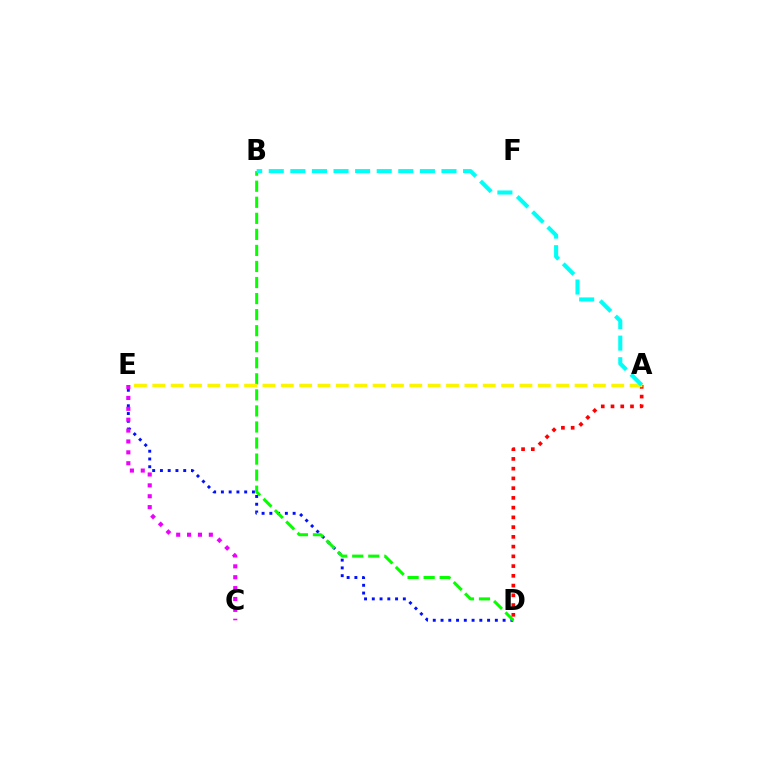{('D', 'E'): [{'color': '#0010ff', 'line_style': 'dotted', 'thickness': 2.11}], ('B', 'D'): [{'color': '#08ff00', 'line_style': 'dashed', 'thickness': 2.18}], ('A', 'D'): [{'color': '#ff0000', 'line_style': 'dotted', 'thickness': 2.65}], ('C', 'E'): [{'color': '#ee00ff', 'line_style': 'dotted', 'thickness': 2.96}], ('A', 'E'): [{'color': '#fcf500', 'line_style': 'dashed', 'thickness': 2.49}], ('A', 'B'): [{'color': '#00fff6', 'line_style': 'dashed', 'thickness': 2.93}]}